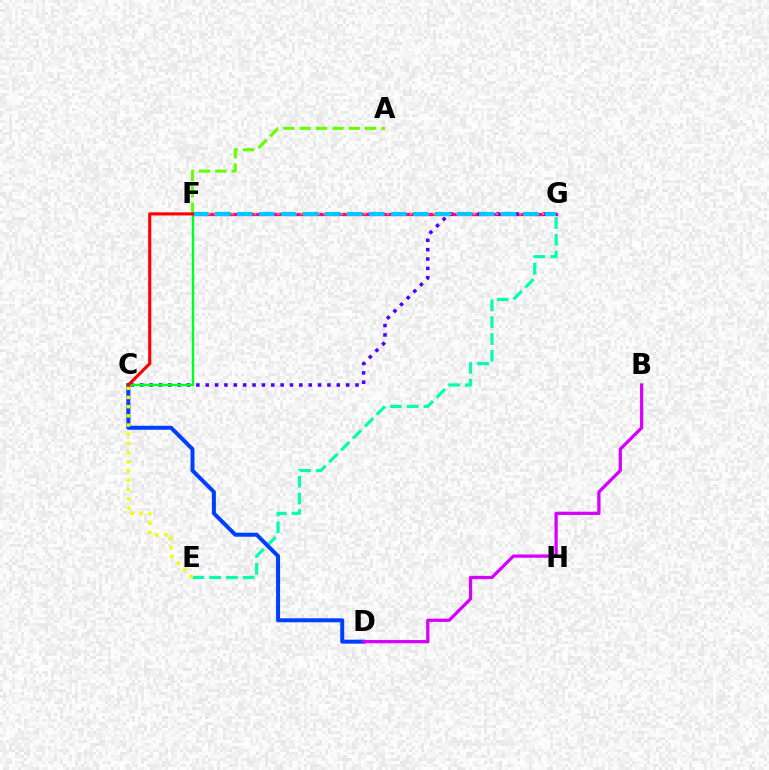{('A', 'F'): [{'color': '#66ff00', 'line_style': 'dashed', 'thickness': 2.22}], ('F', 'G'): [{'color': '#ff00a0', 'line_style': 'solid', 'thickness': 2.36}, {'color': '#ff8800', 'line_style': 'dotted', 'thickness': 1.57}, {'color': '#00c7ff', 'line_style': 'dashed', 'thickness': 2.99}], ('E', 'G'): [{'color': '#00ffaf', 'line_style': 'dashed', 'thickness': 2.28}], ('C', 'D'): [{'color': '#003fff', 'line_style': 'solid', 'thickness': 2.87}], ('C', 'E'): [{'color': '#eeff00', 'line_style': 'dotted', 'thickness': 2.5}], ('C', 'G'): [{'color': '#4f00ff', 'line_style': 'dotted', 'thickness': 2.54}], ('C', 'F'): [{'color': '#00ff27', 'line_style': 'solid', 'thickness': 1.75}, {'color': '#ff0000', 'line_style': 'solid', 'thickness': 2.22}], ('B', 'D'): [{'color': '#d600ff', 'line_style': 'solid', 'thickness': 2.35}]}